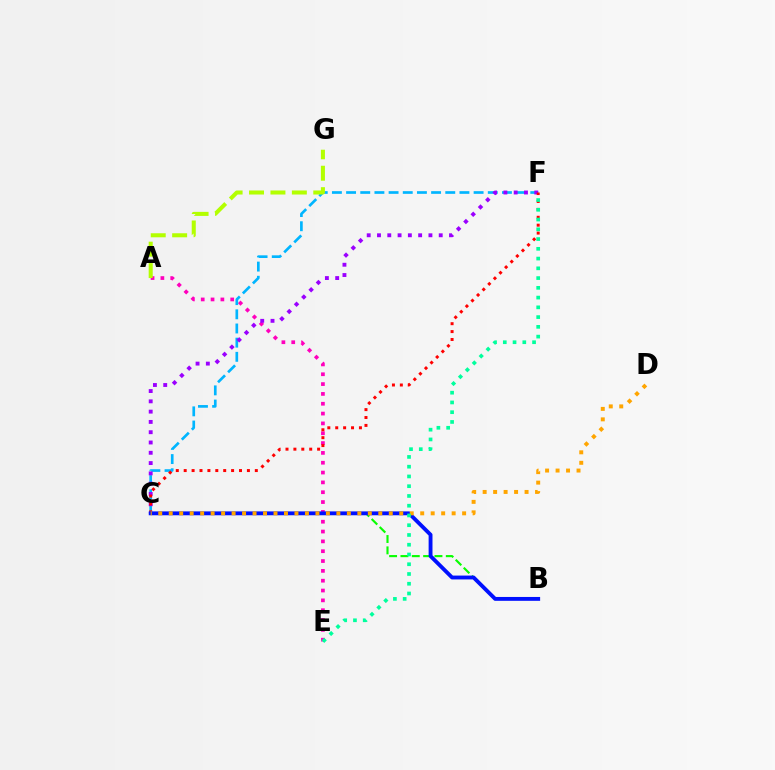{('A', 'E'): [{'color': '#ff00bd', 'line_style': 'dotted', 'thickness': 2.67}], ('C', 'F'): [{'color': '#00b5ff', 'line_style': 'dashed', 'thickness': 1.92}, {'color': '#9b00ff', 'line_style': 'dotted', 'thickness': 2.8}, {'color': '#ff0000', 'line_style': 'dotted', 'thickness': 2.15}], ('B', 'C'): [{'color': '#08ff00', 'line_style': 'dashed', 'thickness': 1.54}, {'color': '#0010ff', 'line_style': 'solid', 'thickness': 2.78}], ('A', 'G'): [{'color': '#b3ff00', 'line_style': 'dashed', 'thickness': 2.91}], ('C', 'D'): [{'color': '#ffa500', 'line_style': 'dotted', 'thickness': 2.85}], ('E', 'F'): [{'color': '#00ff9d', 'line_style': 'dotted', 'thickness': 2.65}]}